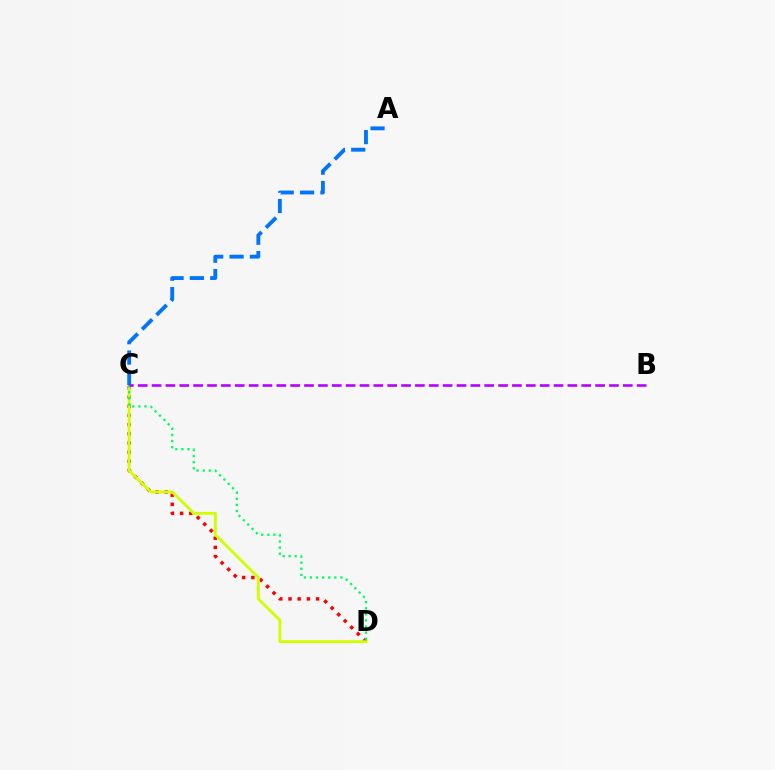{('C', 'D'): [{'color': '#ff0000', 'line_style': 'dotted', 'thickness': 2.5}, {'color': '#d1ff00', 'line_style': 'solid', 'thickness': 2.07}, {'color': '#00ff5c', 'line_style': 'dotted', 'thickness': 1.66}], ('A', 'C'): [{'color': '#0074ff', 'line_style': 'dashed', 'thickness': 2.76}], ('B', 'C'): [{'color': '#b900ff', 'line_style': 'dashed', 'thickness': 1.88}]}